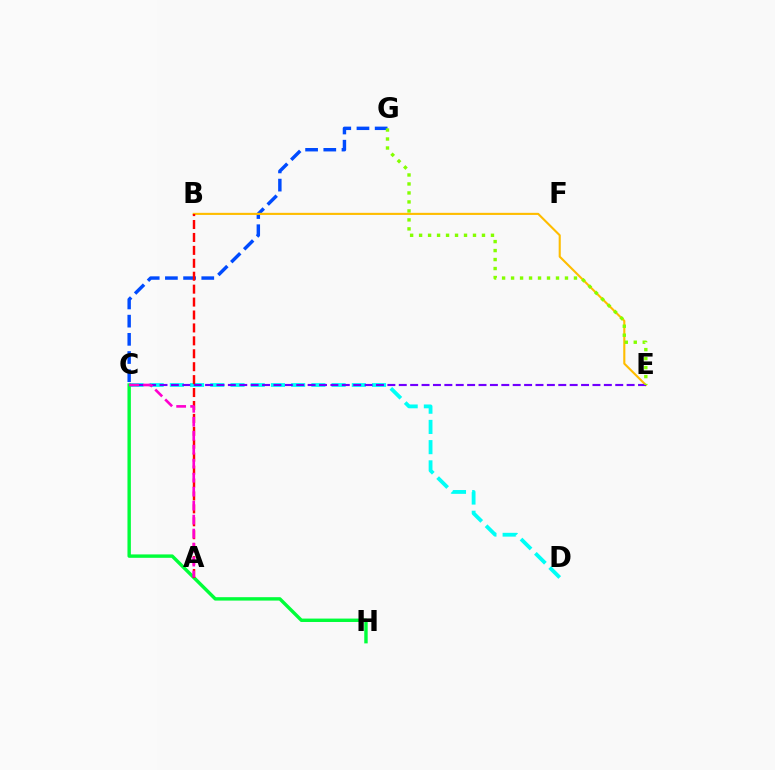{('C', 'G'): [{'color': '#004bff', 'line_style': 'dashed', 'thickness': 2.47}], ('C', 'D'): [{'color': '#00fff6', 'line_style': 'dashed', 'thickness': 2.75}], ('C', 'H'): [{'color': '#00ff39', 'line_style': 'solid', 'thickness': 2.45}], ('B', 'E'): [{'color': '#ffbd00', 'line_style': 'solid', 'thickness': 1.52}], ('C', 'E'): [{'color': '#7200ff', 'line_style': 'dashed', 'thickness': 1.55}], ('E', 'G'): [{'color': '#84ff00', 'line_style': 'dotted', 'thickness': 2.44}], ('A', 'B'): [{'color': '#ff0000', 'line_style': 'dashed', 'thickness': 1.76}], ('A', 'C'): [{'color': '#ff00cf', 'line_style': 'dashed', 'thickness': 1.9}]}